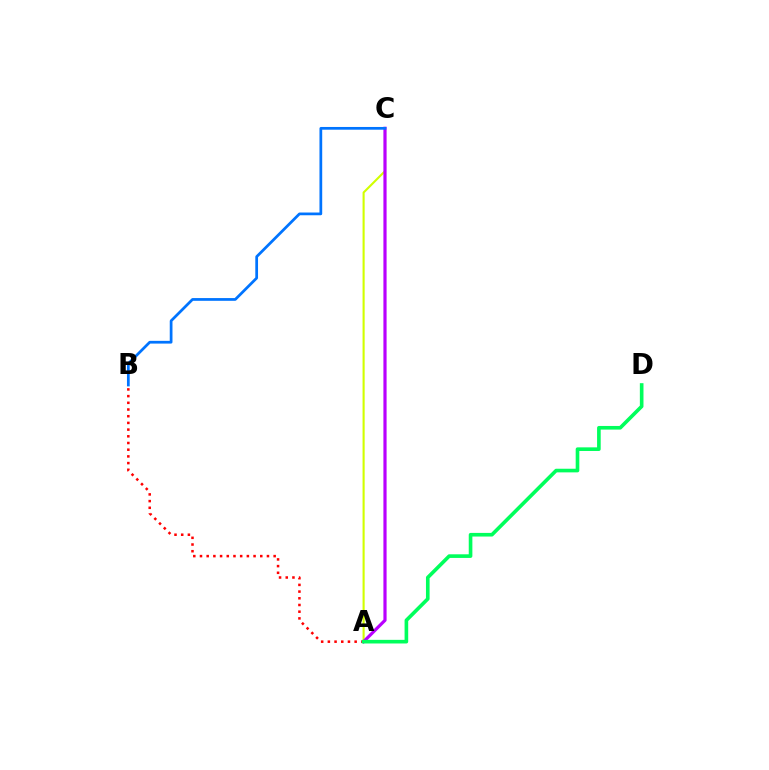{('A', 'C'): [{'color': '#d1ff00', 'line_style': 'solid', 'thickness': 1.52}, {'color': '#b900ff', 'line_style': 'solid', 'thickness': 2.29}], ('A', 'B'): [{'color': '#ff0000', 'line_style': 'dotted', 'thickness': 1.82}], ('B', 'C'): [{'color': '#0074ff', 'line_style': 'solid', 'thickness': 1.97}], ('A', 'D'): [{'color': '#00ff5c', 'line_style': 'solid', 'thickness': 2.61}]}